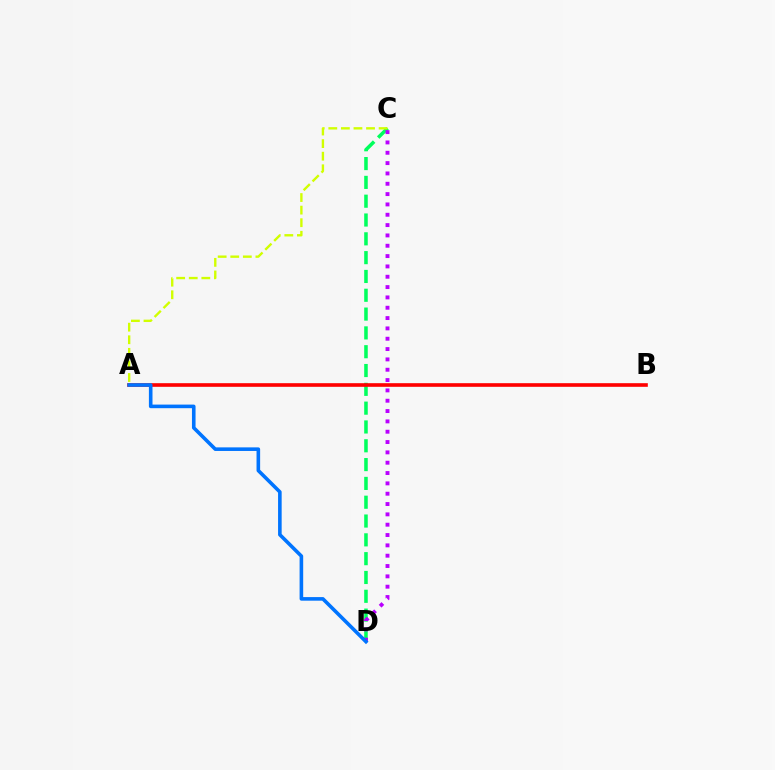{('C', 'D'): [{'color': '#00ff5c', 'line_style': 'dashed', 'thickness': 2.56}, {'color': '#b900ff', 'line_style': 'dotted', 'thickness': 2.81}], ('A', 'B'): [{'color': '#ff0000', 'line_style': 'solid', 'thickness': 2.61}], ('A', 'D'): [{'color': '#0074ff', 'line_style': 'solid', 'thickness': 2.59}], ('A', 'C'): [{'color': '#d1ff00', 'line_style': 'dashed', 'thickness': 1.71}]}